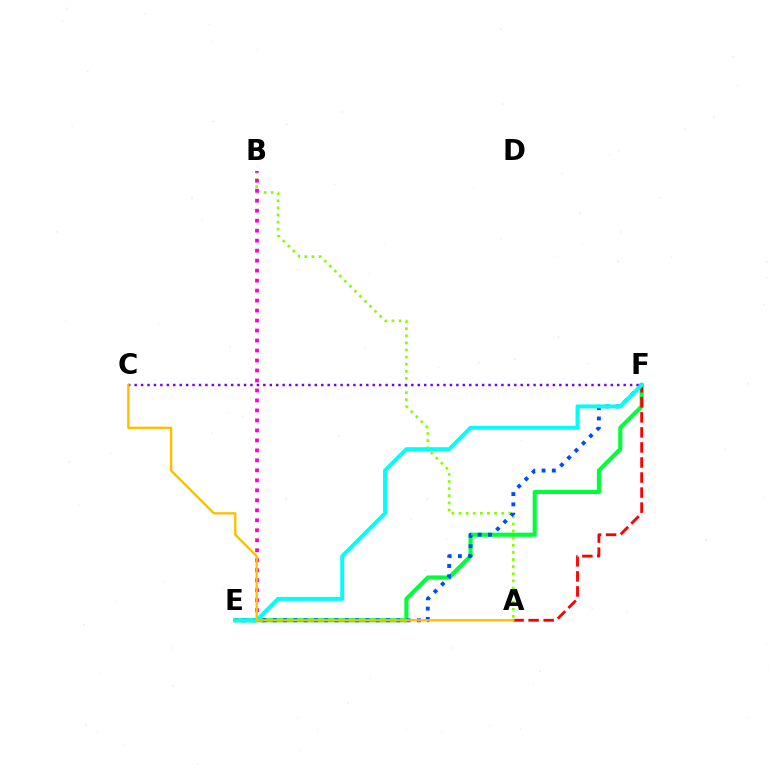{('E', 'F'): [{'color': '#00ff39', 'line_style': 'solid', 'thickness': 2.97}, {'color': '#004bff', 'line_style': 'dotted', 'thickness': 2.8}, {'color': '#00fff6', 'line_style': 'solid', 'thickness': 2.84}], ('A', 'B'): [{'color': '#84ff00', 'line_style': 'dotted', 'thickness': 1.93}], ('B', 'E'): [{'color': '#ff00cf', 'line_style': 'dotted', 'thickness': 2.71}], ('A', 'F'): [{'color': '#ff0000', 'line_style': 'dashed', 'thickness': 2.04}], ('C', 'F'): [{'color': '#7200ff', 'line_style': 'dotted', 'thickness': 1.75}], ('A', 'C'): [{'color': '#ffbd00', 'line_style': 'solid', 'thickness': 1.67}]}